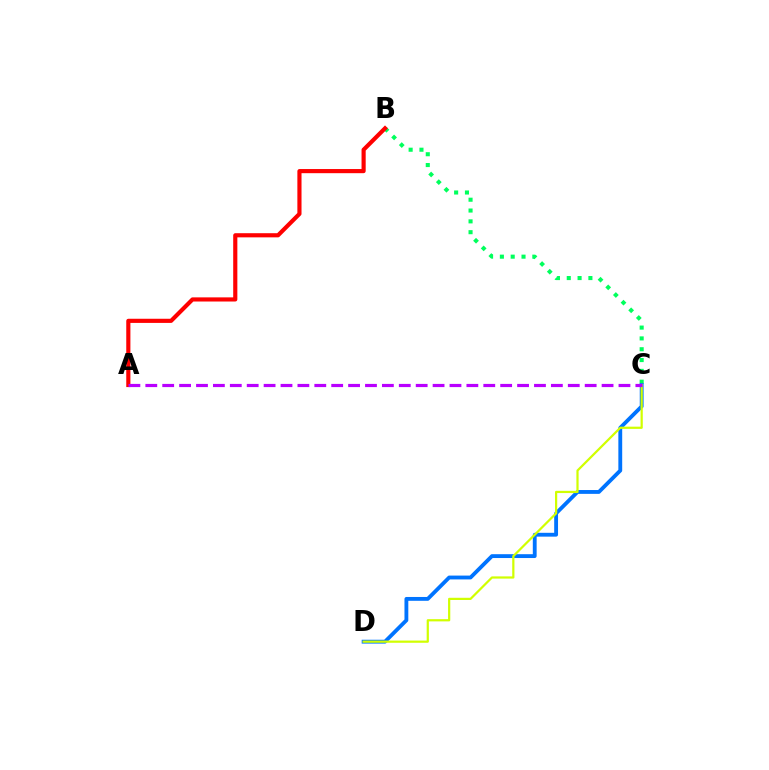{('B', 'C'): [{'color': '#00ff5c', 'line_style': 'dotted', 'thickness': 2.94}], ('A', 'B'): [{'color': '#ff0000', 'line_style': 'solid', 'thickness': 2.99}], ('C', 'D'): [{'color': '#0074ff', 'line_style': 'solid', 'thickness': 2.76}, {'color': '#d1ff00', 'line_style': 'solid', 'thickness': 1.6}], ('A', 'C'): [{'color': '#b900ff', 'line_style': 'dashed', 'thickness': 2.3}]}